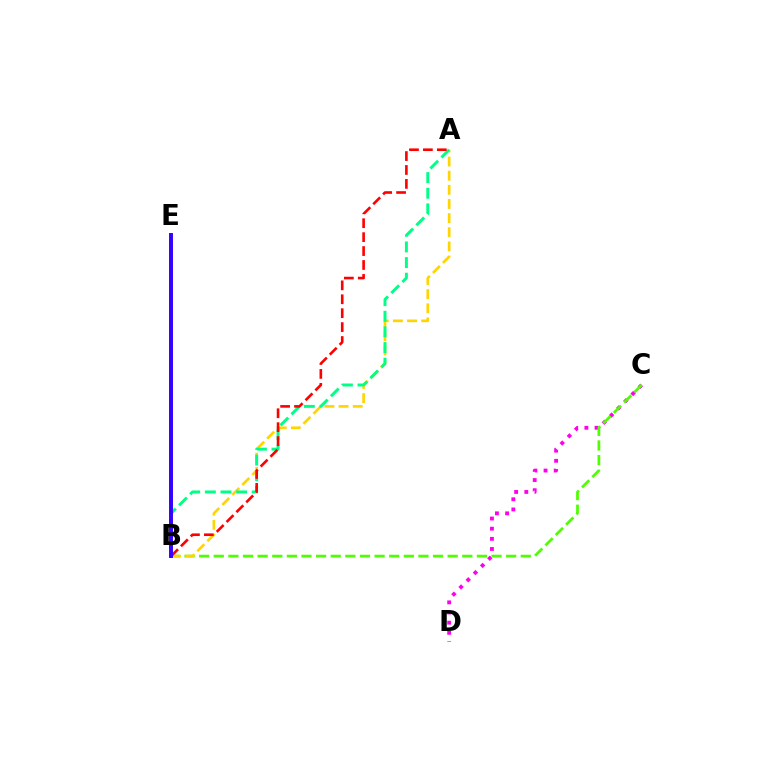{('C', 'D'): [{'color': '#ff00ed', 'line_style': 'dotted', 'thickness': 2.76}], ('B', 'C'): [{'color': '#4fff00', 'line_style': 'dashed', 'thickness': 1.99}], ('A', 'B'): [{'color': '#ffd500', 'line_style': 'dashed', 'thickness': 1.92}, {'color': '#00ff86', 'line_style': 'dashed', 'thickness': 2.12}, {'color': '#ff0000', 'line_style': 'dashed', 'thickness': 1.89}], ('B', 'E'): [{'color': '#009eff', 'line_style': 'solid', 'thickness': 2.66}, {'color': '#3700ff', 'line_style': 'solid', 'thickness': 2.8}]}